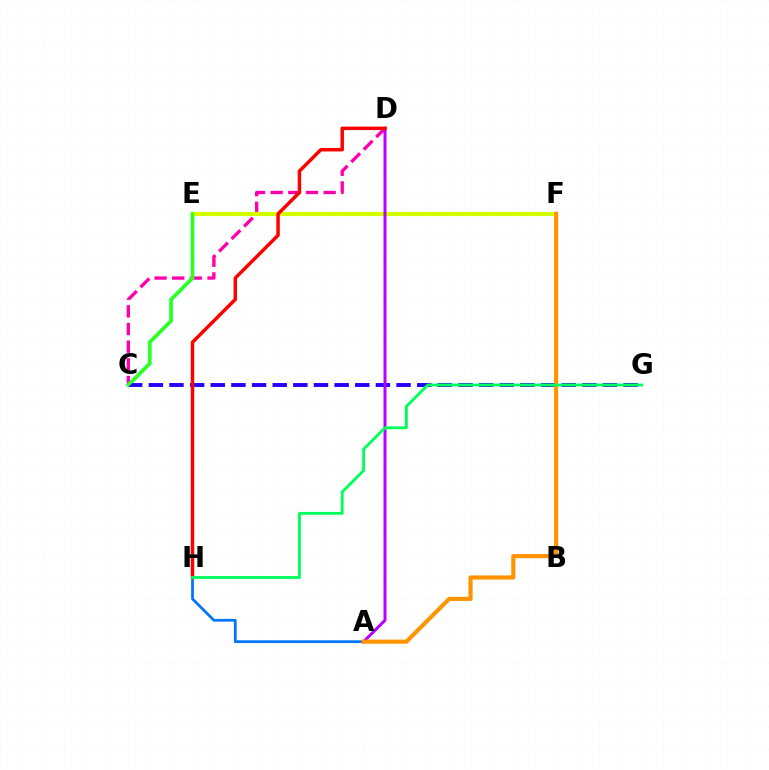{('C', 'D'): [{'color': '#ff00ac', 'line_style': 'dashed', 'thickness': 2.4}], ('A', 'H'): [{'color': '#0074ff', 'line_style': 'solid', 'thickness': 1.98}], ('C', 'E'): [{'color': '#00fff6', 'line_style': 'solid', 'thickness': 2.75}, {'color': '#3dff00', 'line_style': 'solid', 'thickness': 2.16}], ('C', 'G'): [{'color': '#2500ff', 'line_style': 'dashed', 'thickness': 2.8}], ('E', 'F'): [{'color': '#d1ff00', 'line_style': 'solid', 'thickness': 3.0}], ('A', 'D'): [{'color': '#b900ff', 'line_style': 'solid', 'thickness': 2.16}], ('D', 'H'): [{'color': '#ff0000', 'line_style': 'solid', 'thickness': 2.5}], ('A', 'F'): [{'color': '#ff9400', 'line_style': 'solid', 'thickness': 2.98}], ('G', 'H'): [{'color': '#00ff5c', 'line_style': 'solid', 'thickness': 2.05}]}